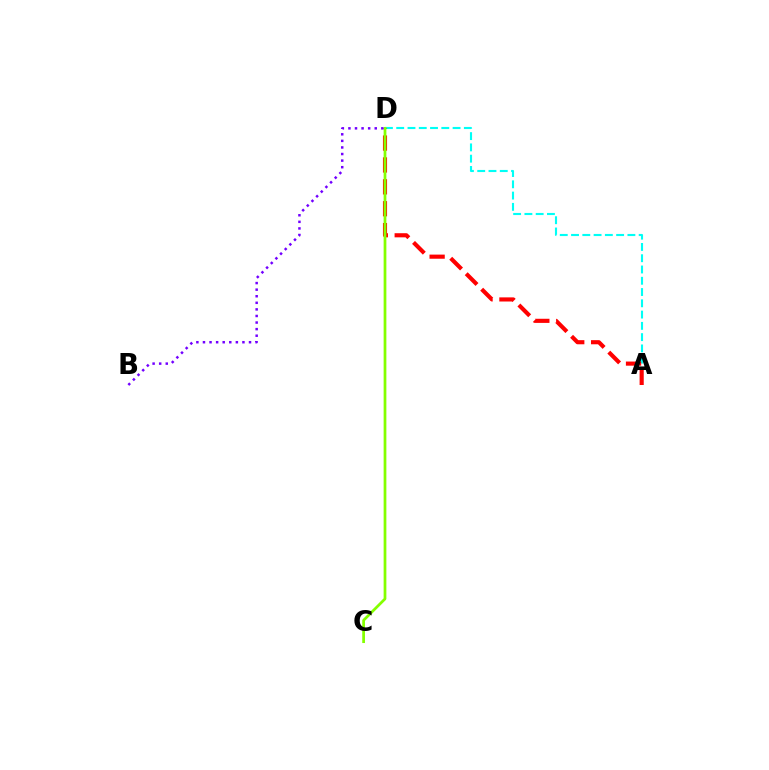{('A', 'D'): [{'color': '#00fff6', 'line_style': 'dashed', 'thickness': 1.53}, {'color': '#ff0000', 'line_style': 'dashed', 'thickness': 2.97}], ('C', 'D'): [{'color': '#84ff00', 'line_style': 'solid', 'thickness': 1.97}], ('B', 'D'): [{'color': '#7200ff', 'line_style': 'dotted', 'thickness': 1.79}]}